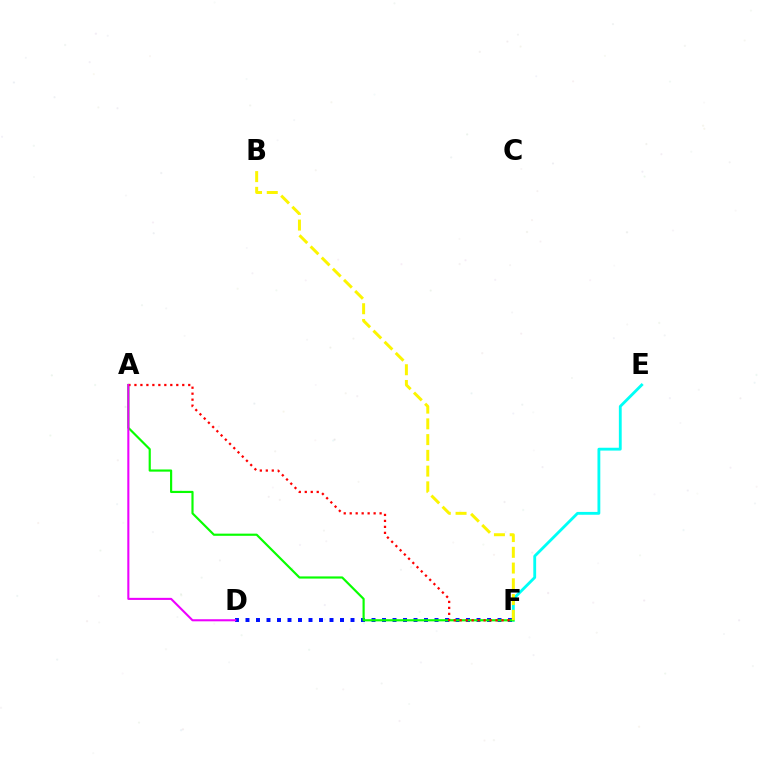{('E', 'F'): [{'color': '#00fff6', 'line_style': 'solid', 'thickness': 2.04}], ('D', 'F'): [{'color': '#0010ff', 'line_style': 'dotted', 'thickness': 2.85}], ('A', 'F'): [{'color': '#08ff00', 'line_style': 'solid', 'thickness': 1.56}, {'color': '#ff0000', 'line_style': 'dotted', 'thickness': 1.62}], ('B', 'F'): [{'color': '#fcf500', 'line_style': 'dashed', 'thickness': 2.14}], ('A', 'D'): [{'color': '#ee00ff', 'line_style': 'solid', 'thickness': 1.5}]}